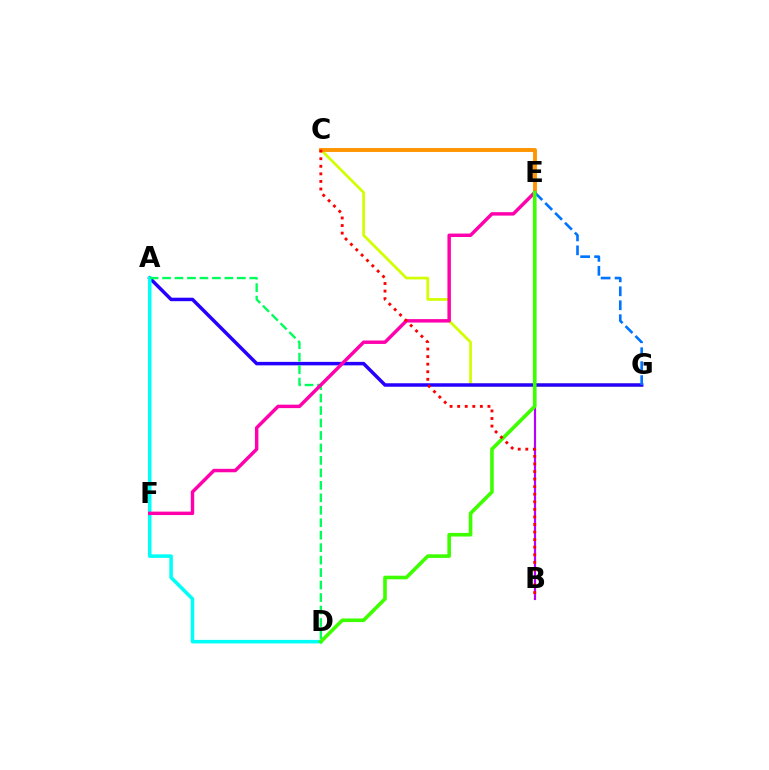{('C', 'G'): [{'color': '#d1ff00', 'line_style': 'solid', 'thickness': 1.97}], ('B', 'E'): [{'color': '#b900ff', 'line_style': 'solid', 'thickness': 1.56}], ('C', 'E'): [{'color': '#ff9400', 'line_style': 'solid', 'thickness': 2.8}], ('A', 'G'): [{'color': '#2500ff', 'line_style': 'solid', 'thickness': 2.5}], ('A', 'D'): [{'color': '#00fff6', 'line_style': 'solid', 'thickness': 2.55}, {'color': '#00ff5c', 'line_style': 'dashed', 'thickness': 1.69}], ('E', 'G'): [{'color': '#0074ff', 'line_style': 'dashed', 'thickness': 1.9}], ('E', 'F'): [{'color': '#ff00ac', 'line_style': 'solid', 'thickness': 2.48}], ('D', 'E'): [{'color': '#3dff00', 'line_style': 'solid', 'thickness': 2.6}], ('B', 'C'): [{'color': '#ff0000', 'line_style': 'dotted', 'thickness': 2.06}]}